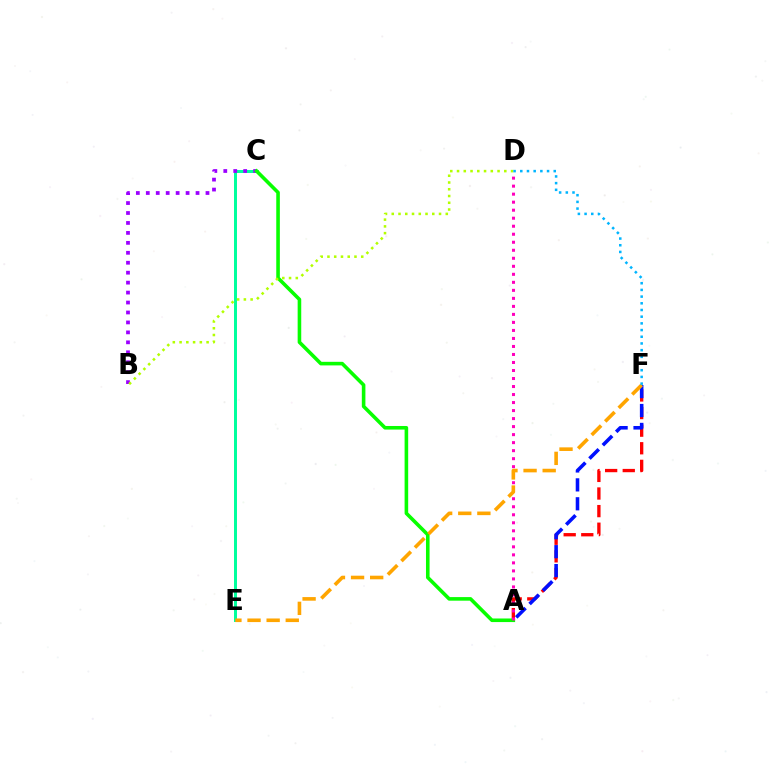{('A', 'F'): [{'color': '#ff0000', 'line_style': 'dashed', 'thickness': 2.39}, {'color': '#0010ff', 'line_style': 'dashed', 'thickness': 2.57}], ('C', 'E'): [{'color': '#00ff9d', 'line_style': 'solid', 'thickness': 2.15}], ('B', 'C'): [{'color': '#9b00ff', 'line_style': 'dotted', 'thickness': 2.7}], ('A', 'C'): [{'color': '#08ff00', 'line_style': 'solid', 'thickness': 2.58}], ('A', 'D'): [{'color': '#ff00bd', 'line_style': 'dotted', 'thickness': 2.18}], ('E', 'F'): [{'color': '#ffa500', 'line_style': 'dashed', 'thickness': 2.6}], ('B', 'D'): [{'color': '#b3ff00', 'line_style': 'dotted', 'thickness': 1.83}], ('D', 'F'): [{'color': '#00b5ff', 'line_style': 'dotted', 'thickness': 1.82}]}